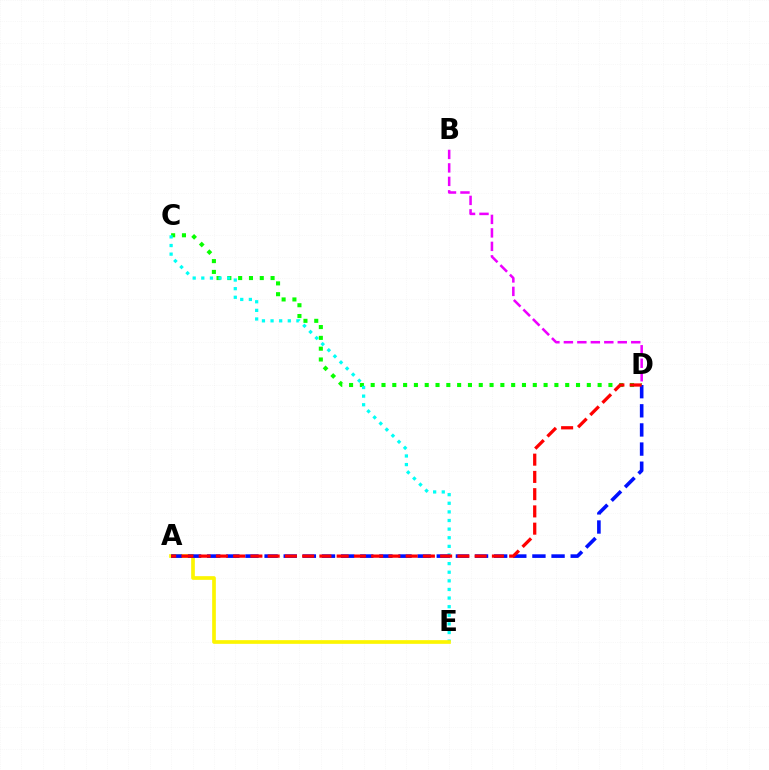{('C', 'D'): [{'color': '#08ff00', 'line_style': 'dotted', 'thickness': 2.94}], ('C', 'E'): [{'color': '#00fff6', 'line_style': 'dotted', 'thickness': 2.34}], ('A', 'E'): [{'color': '#fcf500', 'line_style': 'solid', 'thickness': 2.65}], ('A', 'D'): [{'color': '#0010ff', 'line_style': 'dashed', 'thickness': 2.6}, {'color': '#ff0000', 'line_style': 'dashed', 'thickness': 2.34}], ('B', 'D'): [{'color': '#ee00ff', 'line_style': 'dashed', 'thickness': 1.83}]}